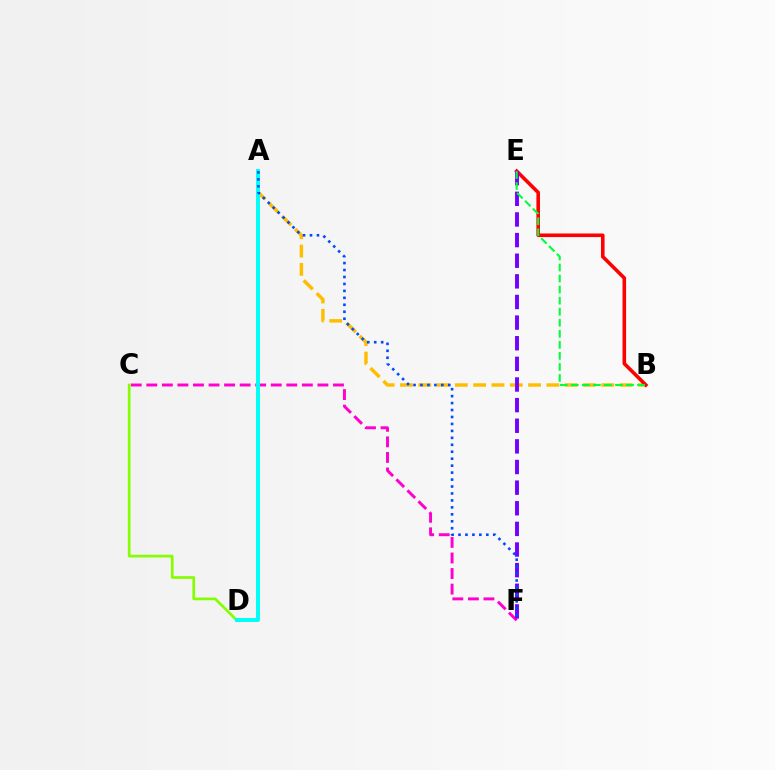{('C', 'F'): [{'color': '#ff00cf', 'line_style': 'dashed', 'thickness': 2.11}], ('A', 'B'): [{'color': '#ffbd00', 'line_style': 'dashed', 'thickness': 2.49}], ('C', 'D'): [{'color': '#84ff00', 'line_style': 'solid', 'thickness': 1.94}], ('B', 'E'): [{'color': '#ff0000', 'line_style': 'solid', 'thickness': 2.58}, {'color': '#00ff39', 'line_style': 'dashed', 'thickness': 1.5}], ('E', 'F'): [{'color': '#7200ff', 'line_style': 'dashed', 'thickness': 2.8}], ('A', 'D'): [{'color': '#00fff6', 'line_style': 'solid', 'thickness': 2.84}], ('A', 'F'): [{'color': '#004bff', 'line_style': 'dotted', 'thickness': 1.89}]}